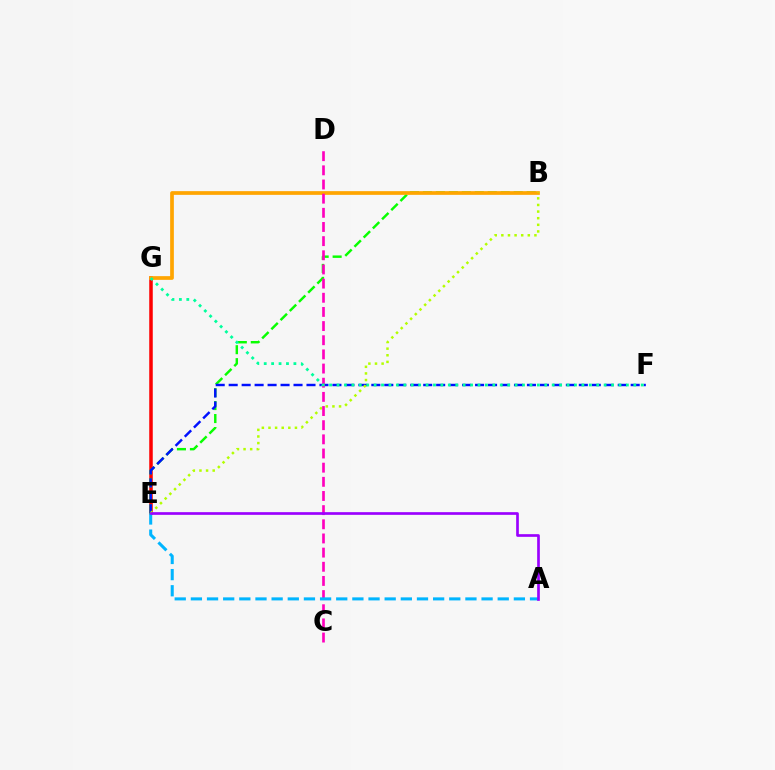{('E', 'G'): [{'color': '#ff0000', 'line_style': 'solid', 'thickness': 2.53}], ('B', 'E'): [{'color': '#08ff00', 'line_style': 'dashed', 'thickness': 1.76}, {'color': '#b3ff00', 'line_style': 'dotted', 'thickness': 1.8}], ('E', 'F'): [{'color': '#0010ff', 'line_style': 'dashed', 'thickness': 1.76}], ('B', 'G'): [{'color': '#ffa500', 'line_style': 'solid', 'thickness': 2.67}], ('C', 'D'): [{'color': '#ff00bd', 'line_style': 'dashed', 'thickness': 1.92}], ('F', 'G'): [{'color': '#00ff9d', 'line_style': 'dotted', 'thickness': 2.02}], ('A', 'E'): [{'color': '#00b5ff', 'line_style': 'dashed', 'thickness': 2.19}, {'color': '#9b00ff', 'line_style': 'solid', 'thickness': 1.93}]}